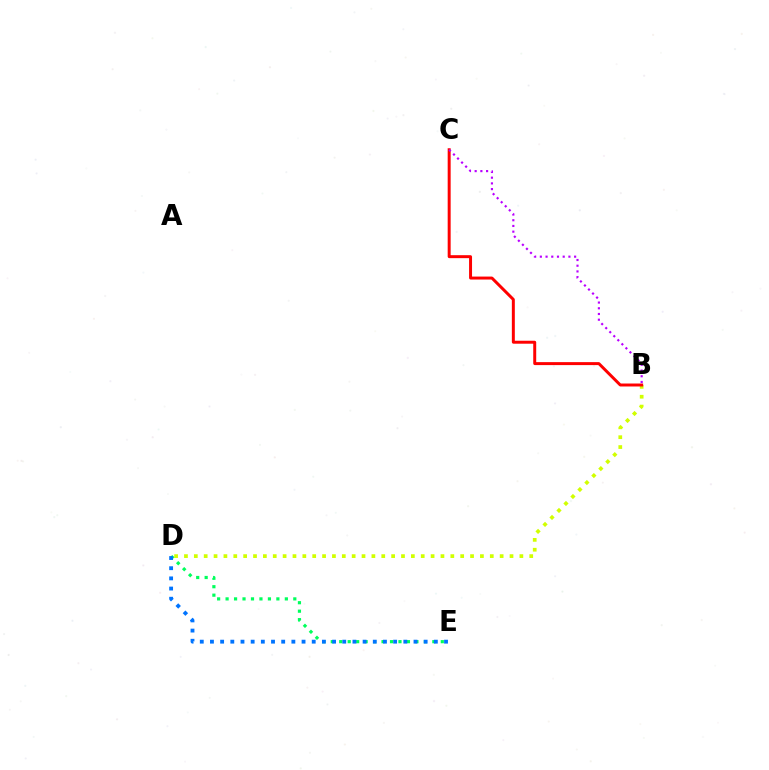{('B', 'D'): [{'color': '#d1ff00', 'line_style': 'dotted', 'thickness': 2.68}], ('D', 'E'): [{'color': '#00ff5c', 'line_style': 'dotted', 'thickness': 2.3}, {'color': '#0074ff', 'line_style': 'dotted', 'thickness': 2.77}], ('B', 'C'): [{'color': '#ff0000', 'line_style': 'solid', 'thickness': 2.14}, {'color': '#b900ff', 'line_style': 'dotted', 'thickness': 1.55}]}